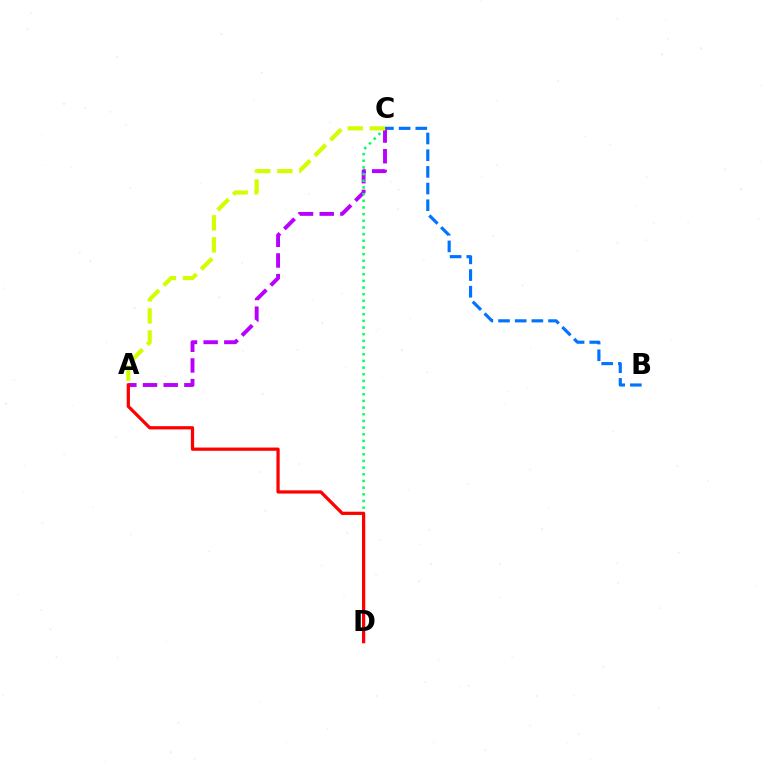{('B', 'C'): [{'color': '#0074ff', 'line_style': 'dashed', 'thickness': 2.27}], ('A', 'C'): [{'color': '#b900ff', 'line_style': 'dashed', 'thickness': 2.81}, {'color': '#d1ff00', 'line_style': 'dashed', 'thickness': 2.99}], ('C', 'D'): [{'color': '#00ff5c', 'line_style': 'dotted', 'thickness': 1.81}], ('A', 'D'): [{'color': '#ff0000', 'line_style': 'solid', 'thickness': 2.33}]}